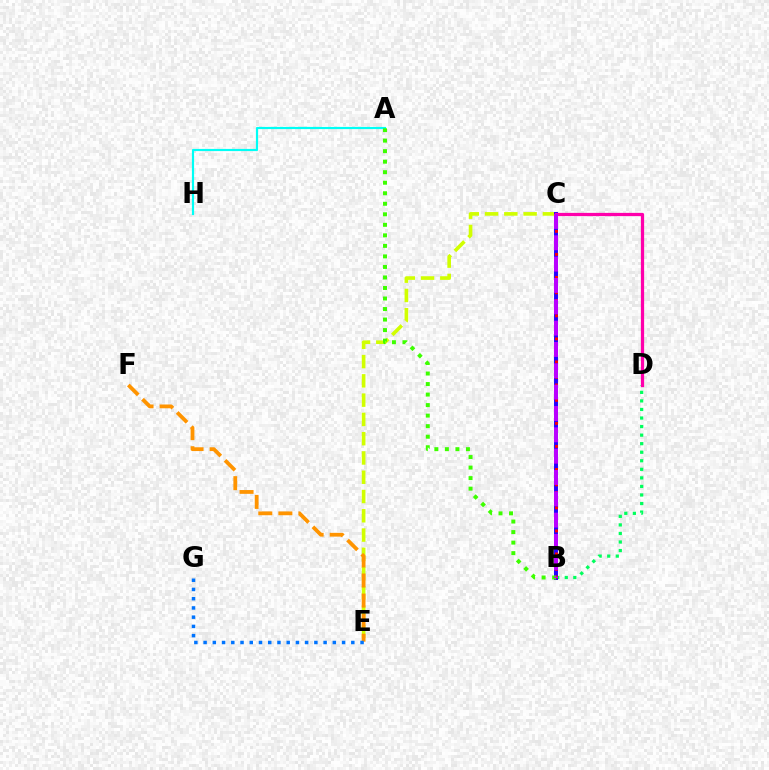{('C', 'E'): [{'color': '#d1ff00', 'line_style': 'dashed', 'thickness': 2.62}], ('B', 'D'): [{'color': '#00ff5c', 'line_style': 'dotted', 'thickness': 2.32}], ('B', 'C'): [{'color': '#2500ff', 'line_style': 'solid', 'thickness': 2.84}, {'color': '#ff0000', 'line_style': 'dotted', 'thickness': 2.09}, {'color': '#b900ff', 'line_style': 'dashed', 'thickness': 2.9}], ('A', 'H'): [{'color': '#00fff6', 'line_style': 'solid', 'thickness': 1.57}], ('C', 'D'): [{'color': '#ff00ac', 'line_style': 'solid', 'thickness': 2.33}], ('A', 'B'): [{'color': '#3dff00', 'line_style': 'dotted', 'thickness': 2.86}], ('E', 'F'): [{'color': '#ff9400', 'line_style': 'dashed', 'thickness': 2.73}], ('E', 'G'): [{'color': '#0074ff', 'line_style': 'dotted', 'thickness': 2.51}]}